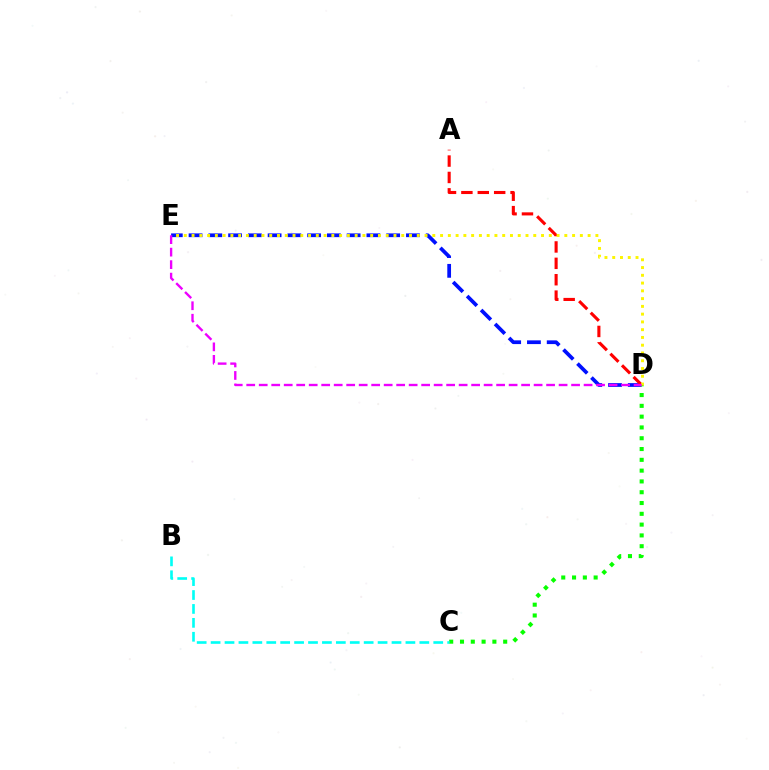{('D', 'E'): [{'color': '#0010ff', 'line_style': 'dashed', 'thickness': 2.68}, {'color': '#fcf500', 'line_style': 'dotted', 'thickness': 2.11}, {'color': '#ee00ff', 'line_style': 'dashed', 'thickness': 1.7}], ('A', 'D'): [{'color': '#ff0000', 'line_style': 'dashed', 'thickness': 2.23}], ('C', 'D'): [{'color': '#08ff00', 'line_style': 'dotted', 'thickness': 2.93}], ('B', 'C'): [{'color': '#00fff6', 'line_style': 'dashed', 'thickness': 1.89}]}